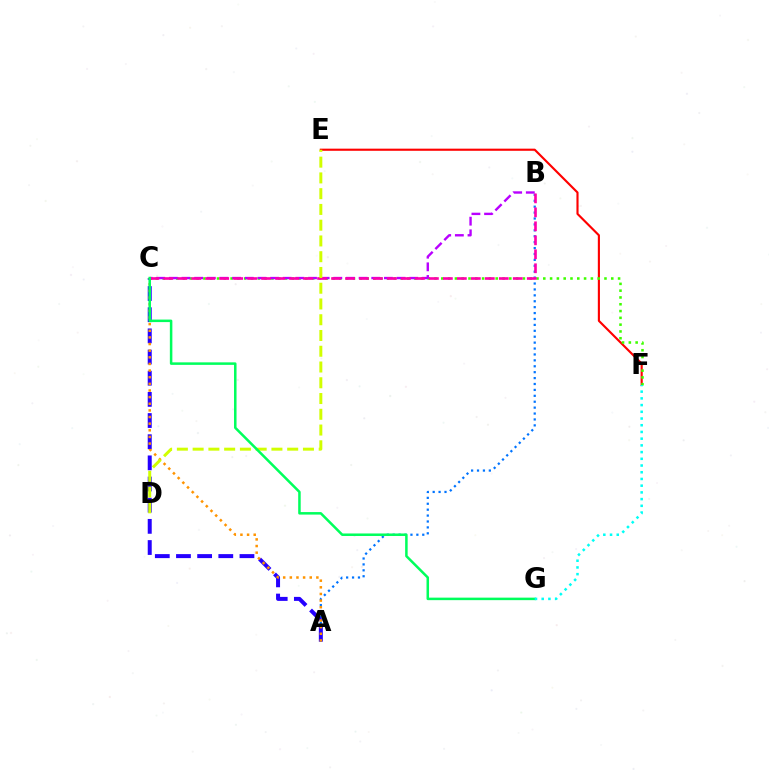{('E', 'F'): [{'color': '#ff0000', 'line_style': 'solid', 'thickness': 1.54}], ('C', 'F'): [{'color': '#3dff00', 'line_style': 'dotted', 'thickness': 1.85}], ('A', 'B'): [{'color': '#0074ff', 'line_style': 'dotted', 'thickness': 1.61}], ('A', 'C'): [{'color': '#2500ff', 'line_style': 'dashed', 'thickness': 2.88}, {'color': '#ff9400', 'line_style': 'dotted', 'thickness': 1.8}], ('B', 'C'): [{'color': '#b900ff', 'line_style': 'dashed', 'thickness': 1.72}, {'color': '#ff00ac', 'line_style': 'dashed', 'thickness': 1.9}], ('D', 'E'): [{'color': '#d1ff00', 'line_style': 'dashed', 'thickness': 2.14}], ('C', 'G'): [{'color': '#00ff5c', 'line_style': 'solid', 'thickness': 1.81}], ('F', 'G'): [{'color': '#00fff6', 'line_style': 'dotted', 'thickness': 1.82}]}